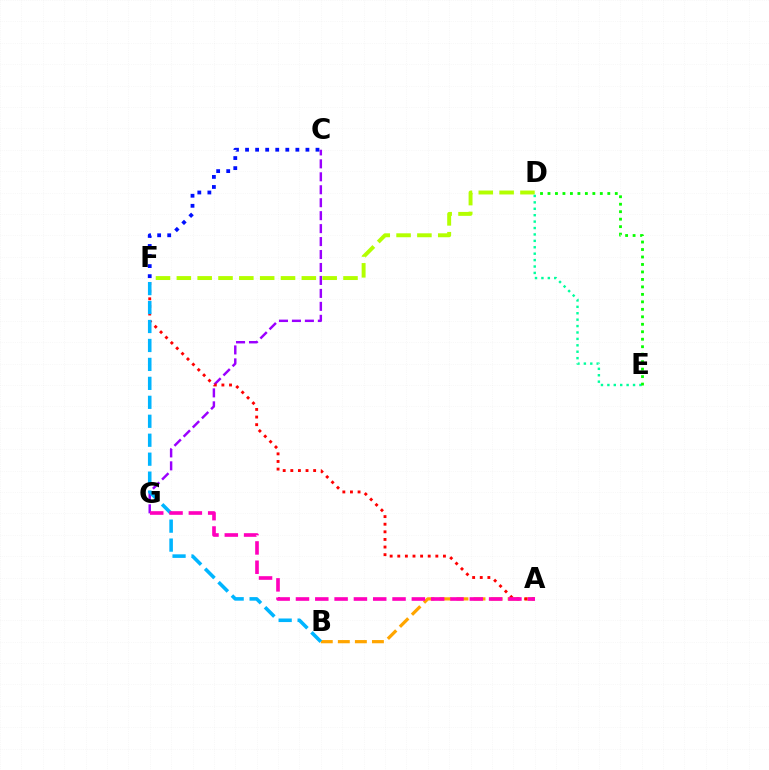{('C', 'G'): [{'color': '#9b00ff', 'line_style': 'dashed', 'thickness': 1.76}], ('D', 'F'): [{'color': '#b3ff00', 'line_style': 'dashed', 'thickness': 2.83}], ('A', 'B'): [{'color': '#ffa500', 'line_style': 'dashed', 'thickness': 2.32}], ('D', 'E'): [{'color': '#00ff9d', 'line_style': 'dotted', 'thickness': 1.74}, {'color': '#08ff00', 'line_style': 'dotted', 'thickness': 2.03}], ('A', 'F'): [{'color': '#ff0000', 'line_style': 'dotted', 'thickness': 2.07}], ('B', 'F'): [{'color': '#00b5ff', 'line_style': 'dashed', 'thickness': 2.58}], ('C', 'F'): [{'color': '#0010ff', 'line_style': 'dotted', 'thickness': 2.73}], ('A', 'G'): [{'color': '#ff00bd', 'line_style': 'dashed', 'thickness': 2.62}]}